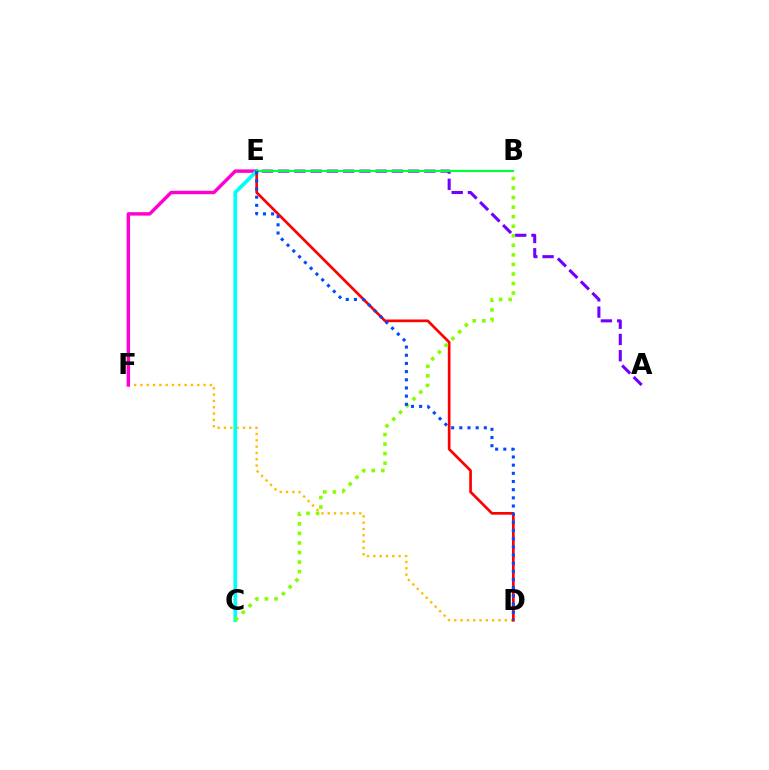{('D', 'F'): [{'color': '#ffbd00', 'line_style': 'dotted', 'thickness': 1.72}], ('E', 'F'): [{'color': '#ff00cf', 'line_style': 'solid', 'thickness': 2.47}], ('C', 'E'): [{'color': '#00fff6', 'line_style': 'solid', 'thickness': 2.68}], ('D', 'E'): [{'color': '#ff0000', 'line_style': 'solid', 'thickness': 1.94}, {'color': '#004bff', 'line_style': 'dotted', 'thickness': 2.22}], ('A', 'E'): [{'color': '#7200ff', 'line_style': 'dashed', 'thickness': 2.21}], ('B', 'C'): [{'color': '#84ff00', 'line_style': 'dotted', 'thickness': 2.59}], ('B', 'E'): [{'color': '#00ff39', 'line_style': 'solid', 'thickness': 1.57}]}